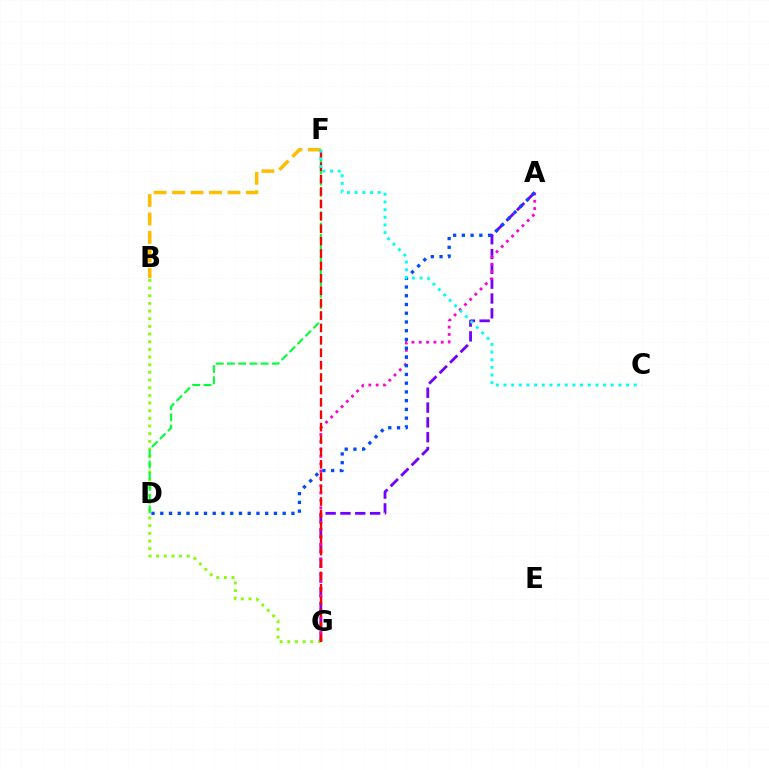{('A', 'G'): [{'color': '#7200ff', 'line_style': 'dashed', 'thickness': 2.01}, {'color': '#ff00cf', 'line_style': 'dotted', 'thickness': 1.99}], ('B', 'G'): [{'color': '#84ff00', 'line_style': 'dotted', 'thickness': 2.08}], ('B', 'F'): [{'color': '#ffbd00', 'line_style': 'dashed', 'thickness': 2.51}], ('D', 'F'): [{'color': '#00ff39', 'line_style': 'dashed', 'thickness': 1.52}], ('F', 'G'): [{'color': '#ff0000', 'line_style': 'dashed', 'thickness': 1.68}], ('A', 'D'): [{'color': '#004bff', 'line_style': 'dotted', 'thickness': 2.38}], ('C', 'F'): [{'color': '#00fff6', 'line_style': 'dotted', 'thickness': 2.08}]}